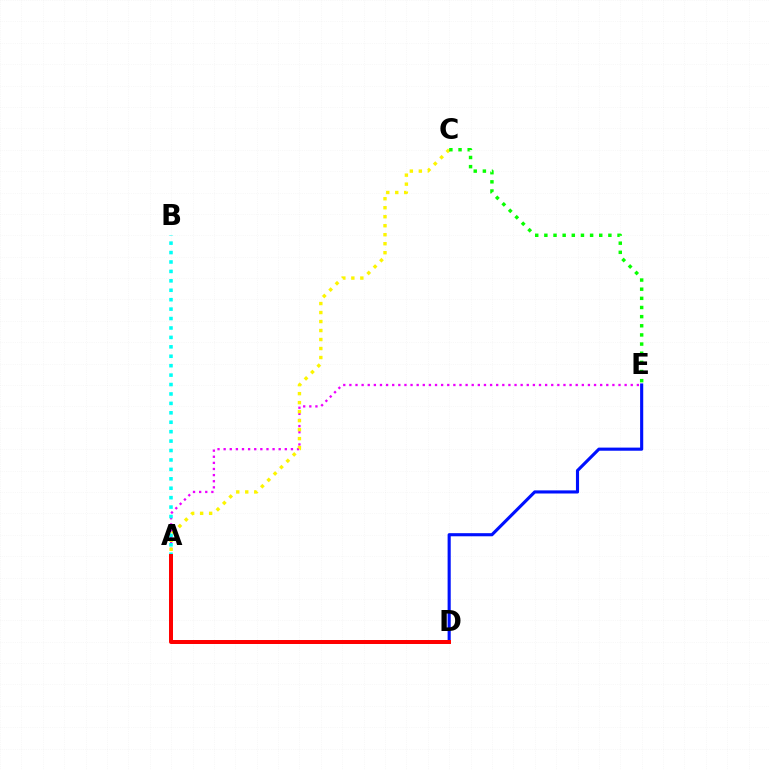{('A', 'E'): [{'color': '#ee00ff', 'line_style': 'dotted', 'thickness': 1.66}], ('A', 'C'): [{'color': '#fcf500', 'line_style': 'dotted', 'thickness': 2.44}], ('C', 'E'): [{'color': '#08ff00', 'line_style': 'dotted', 'thickness': 2.48}], ('D', 'E'): [{'color': '#0010ff', 'line_style': 'solid', 'thickness': 2.25}], ('A', 'B'): [{'color': '#00fff6', 'line_style': 'dotted', 'thickness': 2.56}], ('A', 'D'): [{'color': '#ff0000', 'line_style': 'solid', 'thickness': 2.87}]}